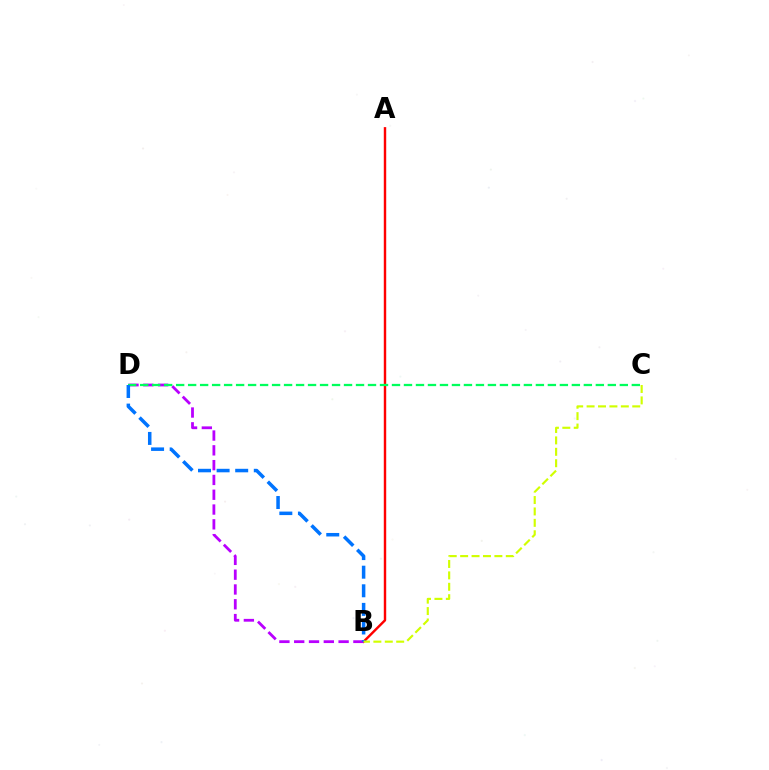{('A', 'B'): [{'color': '#ff0000', 'line_style': 'solid', 'thickness': 1.74}], ('B', 'D'): [{'color': '#b900ff', 'line_style': 'dashed', 'thickness': 2.01}, {'color': '#0074ff', 'line_style': 'dashed', 'thickness': 2.53}], ('C', 'D'): [{'color': '#00ff5c', 'line_style': 'dashed', 'thickness': 1.63}], ('B', 'C'): [{'color': '#d1ff00', 'line_style': 'dashed', 'thickness': 1.55}]}